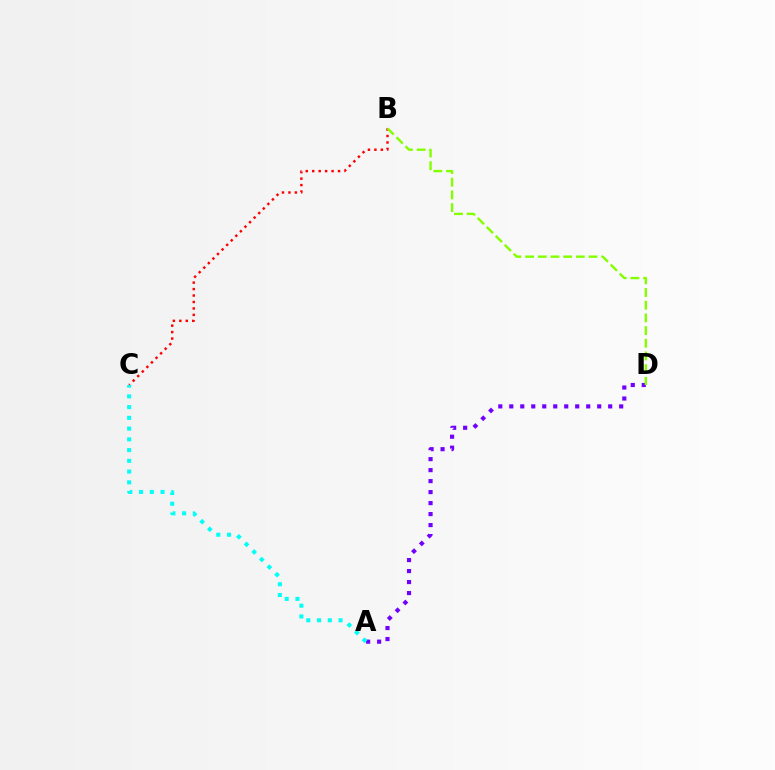{('A', 'D'): [{'color': '#7200ff', 'line_style': 'dotted', 'thickness': 2.99}], ('B', 'C'): [{'color': '#ff0000', 'line_style': 'dotted', 'thickness': 1.75}], ('B', 'D'): [{'color': '#84ff00', 'line_style': 'dashed', 'thickness': 1.72}], ('A', 'C'): [{'color': '#00fff6', 'line_style': 'dotted', 'thickness': 2.92}]}